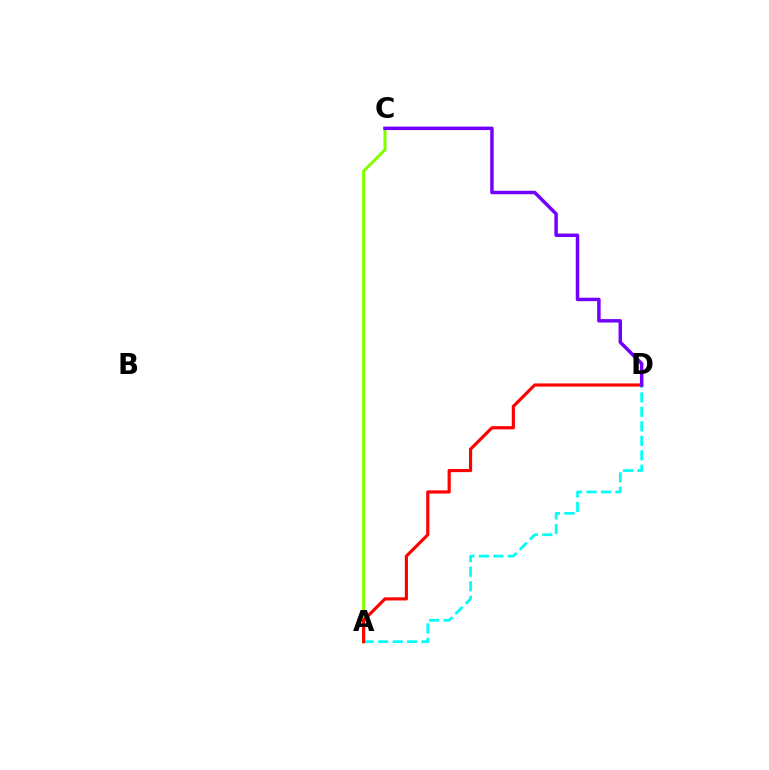{('A', 'C'): [{'color': '#84ff00', 'line_style': 'solid', 'thickness': 2.19}], ('A', 'D'): [{'color': '#00fff6', 'line_style': 'dashed', 'thickness': 1.97}, {'color': '#ff0000', 'line_style': 'solid', 'thickness': 2.27}], ('C', 'D'): [{'color': '#7200ff', 'line_style': 'solid', 'thickness': 2.5}]}